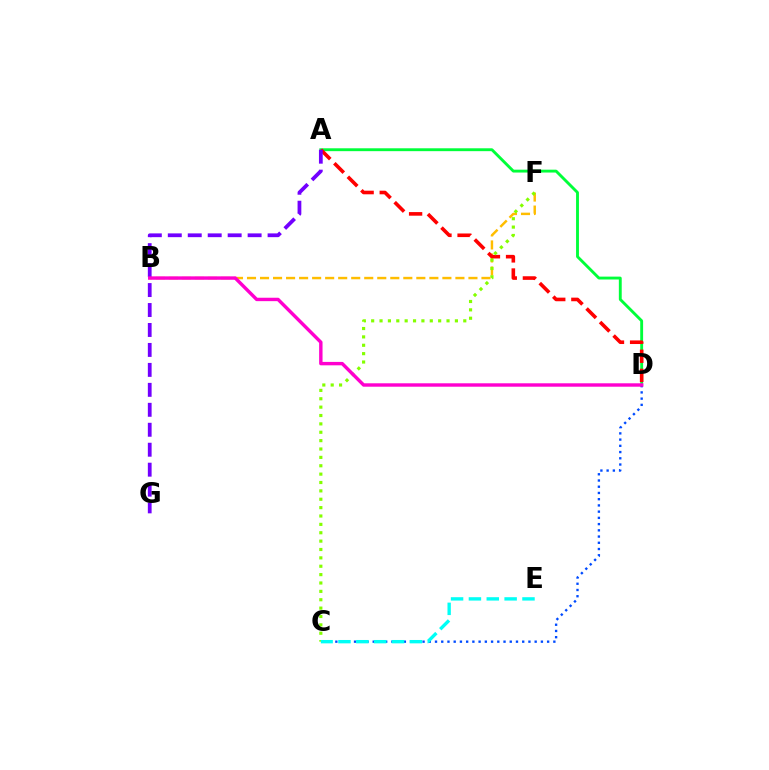{('A', 'D'): [{'color': '#00ff39', 'line_style': 'solid', 'thickness': 2.07}, {'color': '#ff0000', 'line_style': 'dashed', 'thickness': 2.6}], ('B', 'F'): [{'color': '#ffbd00', 'line_style': 'dashed', 'thickness': 1.77}], ('C', 'F'): [{'color': '#84ff00', 'line_style': 'dotted', 'thickness': 2.28}], ('C', 'D'): [{'color': '#004bff', 'line_style': 'dotted', 'thickness': 1.69}], ('A', 'G'): [{'color': '#7200ff', 'line_style': 'dashed', 'thickness': 2.71}], ('B', 'D'): [{'color': '#ff00cf', 'line_style': 'solid', 'thickness': 2.46}], ('C', 'E'): [{'color': '#00fff6', 'line_style': 'dashed', 'thickness': 2.43}]}